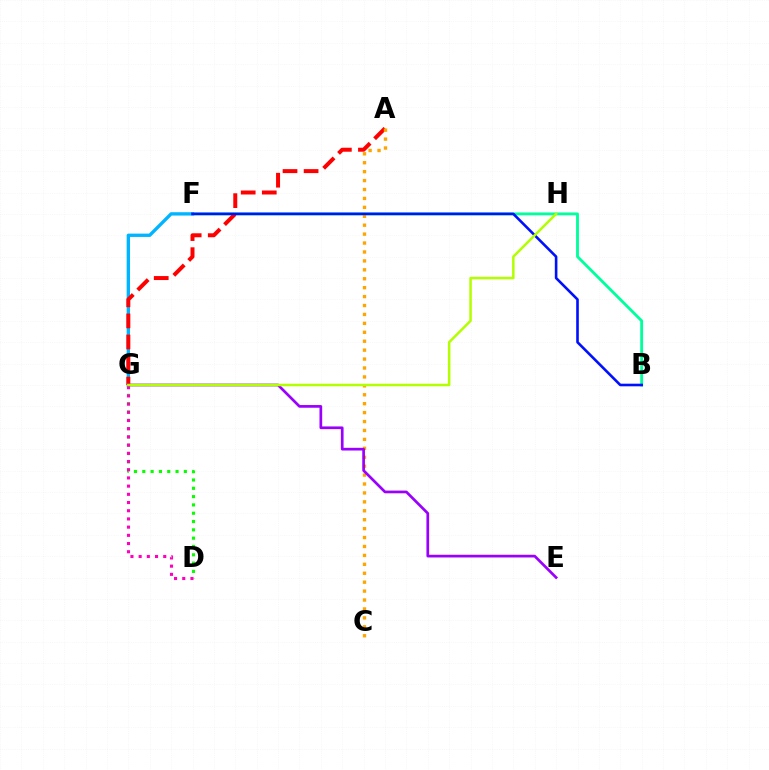{('B', 'F'): [{'color': '#00ff9d', 'line_style': 'solid', 'thickness': 2.05}, {'color': '#0010ff', 'line_style': 'solid', 'thickness': 1.88}], ('F', 'G'): [{'color': '#00b5ff', 'line_style': 'solid', 'thickness': 2.4}], ('A', 'G'): [{'color': '#ff0000', 'line_style': 'dashed', 'thickness': 2.86}], ('A', 'C'): [{'color': '#ffa500', 'line_style': 'dotted', 'thickness': 2.42}], ('D', 'G'): [{'color': '#08ff00', 'line_style': 'dotted', 'thickness': 2.26}, {'color': '#ff00bd', 'line_style': 'dotted', 'thickness': 2.23}], ('E', 'G'): [{'color': '#9b00ff', 'line_style': 'solid', 'thickness': 1.95}], ('G', 'H'): [{'color': '#b3ff00', 'line_style': 'solid', 'thickness': 1.81}]}